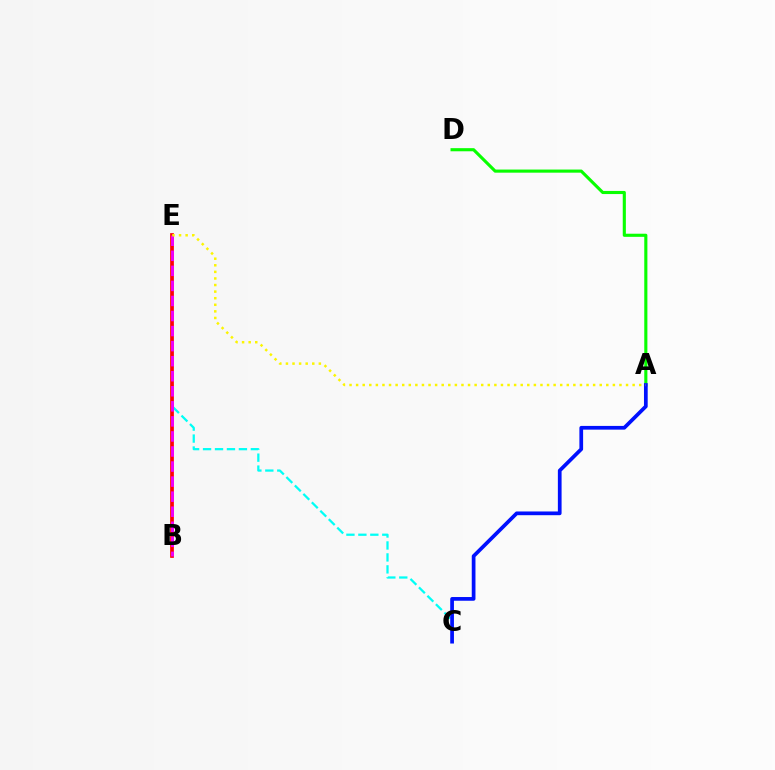{('C', 'E'): [{'color': '#00fff6', 'line_style': 'dashed', 'thickness': 1.62}], ('B', 'E'): [{'color': '#ff0000', 'line_style': 'solid', 'thickness': 2.67}, {'color': '#ee00ff', 'line_style': 'dashed', 'thickness': 2.04}], ('A', 'D'): [{'color': '#08ff00', 'line_style': 'solid', 'thickness': 2.25}], ('A', 'C'): [{'color': '#0010ff', 'line_style': 'solid', 'thickness': 2.68}], ('A', 'E'): [{'color': '#fcf500', 'line_style': 'dotted', 'thickness': 1.79}]}